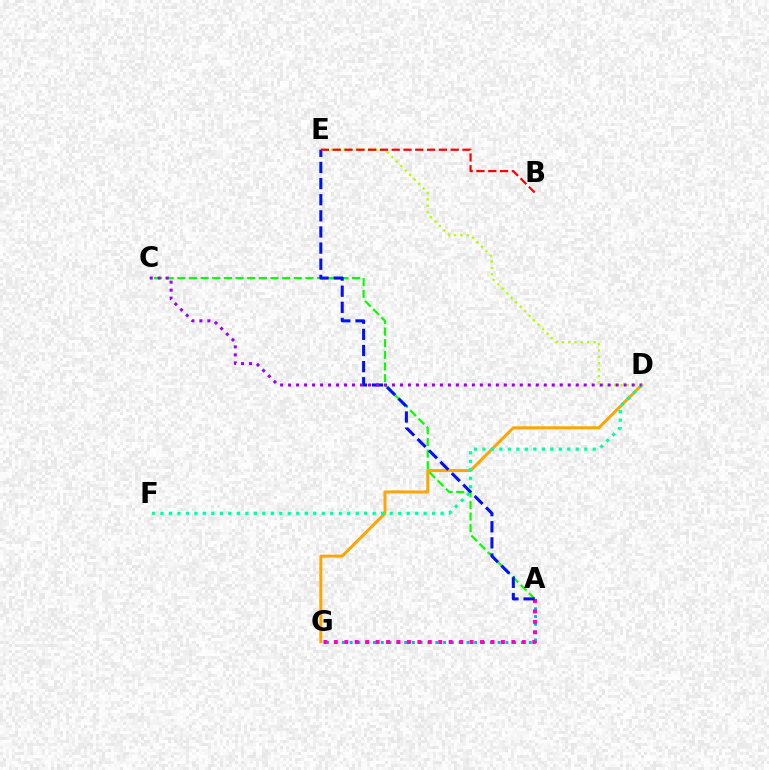{('A', 'G'): [{'color': '#00b5ff', 'line_style': 'dotted', 'thickness': 2.12}, {'color': '#ff00bd', 'line_style': 'dotted', 'thickness': 2.84}], ('A', 'C'): [{'color': '#08ff00', 'line_style': 'dashed', 'thickness': 1.58}], ('D', 'G'): [{'color': '#ffa500', 'line_style': 'solid', 'thickness': 2.14}], ('A', 'E'): [{'color': '#0010ff', 'line_style': 'dashed', 'thickness': 2.19}], ('D', 'F'): [{'color': '#00ff9d', 'line_style': 'dotted', 'thickness': 2.31}], ('D', 'E'): [{'color': '#b3ff00', 'line_style': 'dotted', 'thickness': 1.72}], ('C', 'D'): [{'color': '#9b00ff', 'line_style': 'dotted', 'thickness': 2.17}], ('B', 'E'): [{'color': '#ff0000', 'line_style': 'dashed', 'thickness': 1.6}]}